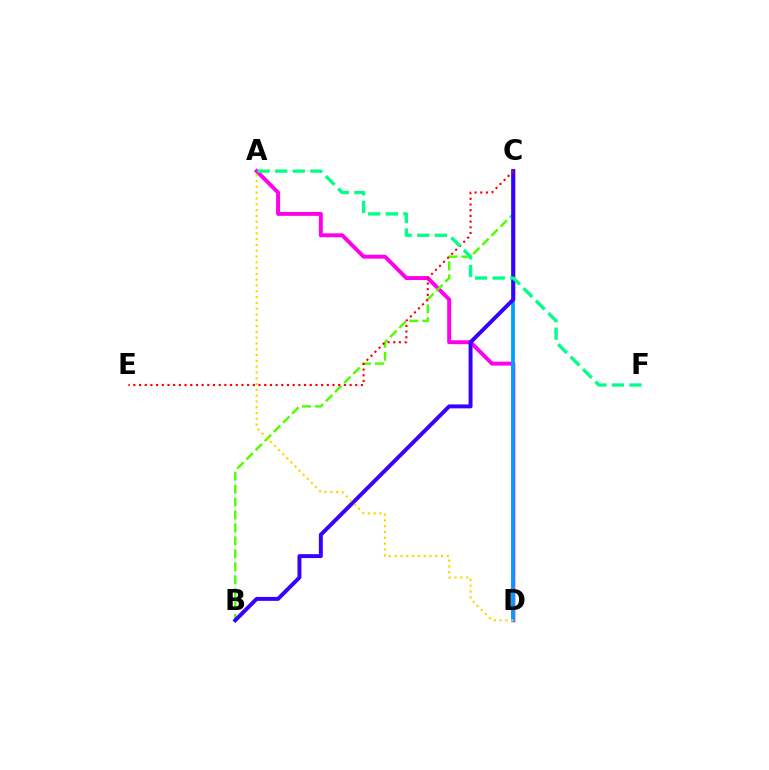{('A', 'D'): [{'color': '#ff00ed', 'line_style': 'solid', 'thickness': 2.84}, {'color': '#ffd500', 'line_style': 'dotted', 'thickness': 1.58}], ('B', 'C'): [{'color': '#4fff00', 'line_style': 'dashed', 'thickness': 1.76}, {'color': '#3700ff', 'line_style': 'solid', 'thickness': 2.84}], ('C', 'D'): [{'color': '#009eff', 'line_style': 'solid', 'thickness': 2.7}], ('C', 'E'): [{'color': '#ff0000', 'line_style': 'dotted', 'thickness': 1.55}], ('A', 'F'): [{'color': '#00ff86', 'line_style': 'dashed', 'thickness': 2.39}]}